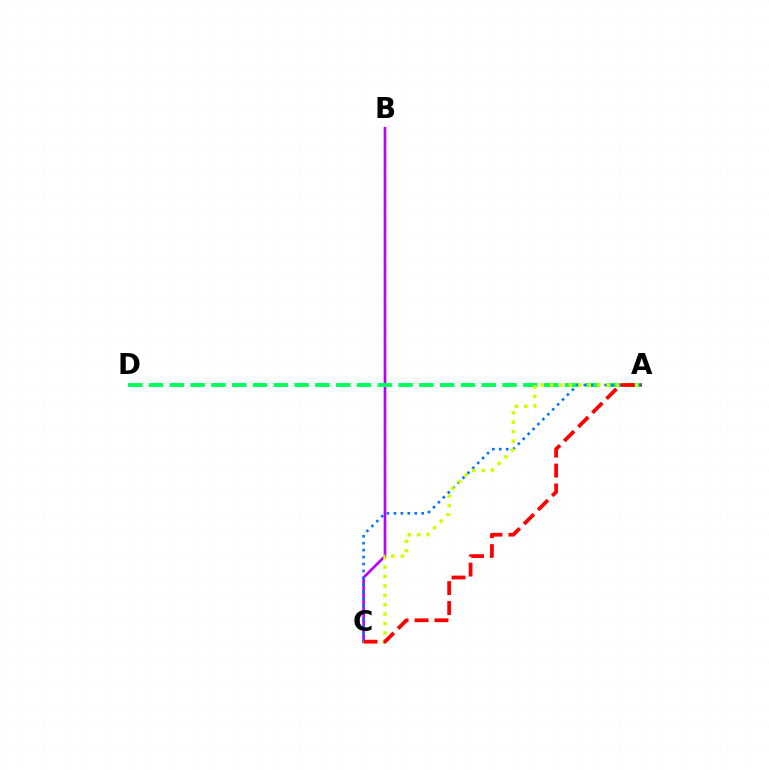{('B', 'C'): [{'color': '#b900ff', 'line_style': 'solid', 'thickness': 1.92}], ('A', 'D'): [{'color': '#00ff5c', 'line_style': 'dashed', 'thickness': 2.82}], ('A', 'C'): [{'color': '#0074ff', 'line_style': 'dotted', 'thickness': 1.89}, {'color': '#d1ff00', 'line_style': 'dotted', 'thickness': 2.56}, {'color': '#ff0000', 'line_style': 'dashed', 'thickness': 2.71}]}